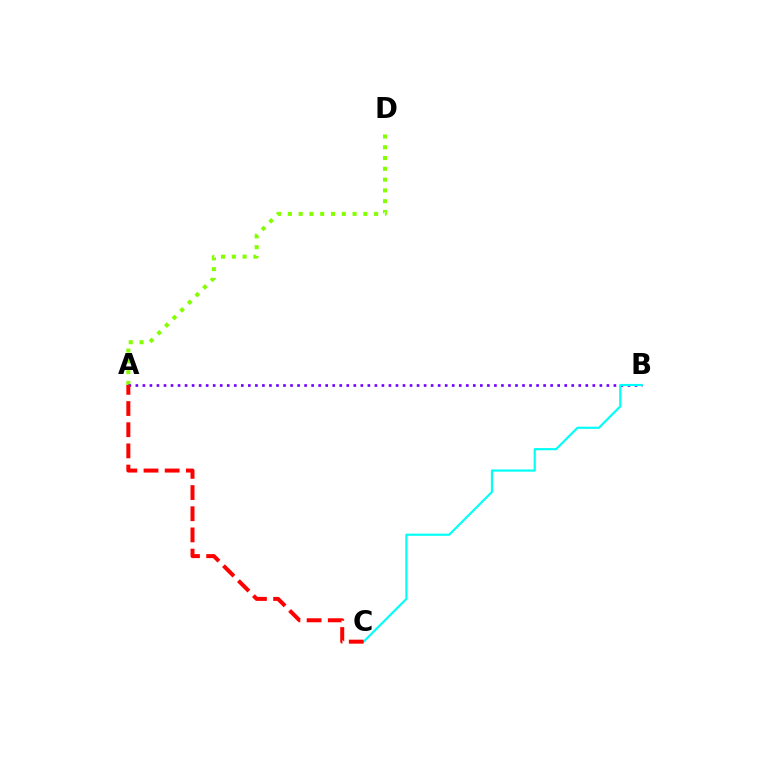{('A', 'D'): [{'color': '#84ff00', 'line_style': 'dotted', 'thickness': 2.93}], ('A', 'B'): [{'color': '#7200ff', 'line_style': 'dotted', 'thickness': 1.91}], ('B', 'C'): [{'color': '#00fff6', 'line_style': 'solid', 'thickness': 1.56}], ('A', 'C'): [{'color': '#ff0000', 'line_style': 'dashed', 'thickness': 2.88}]}